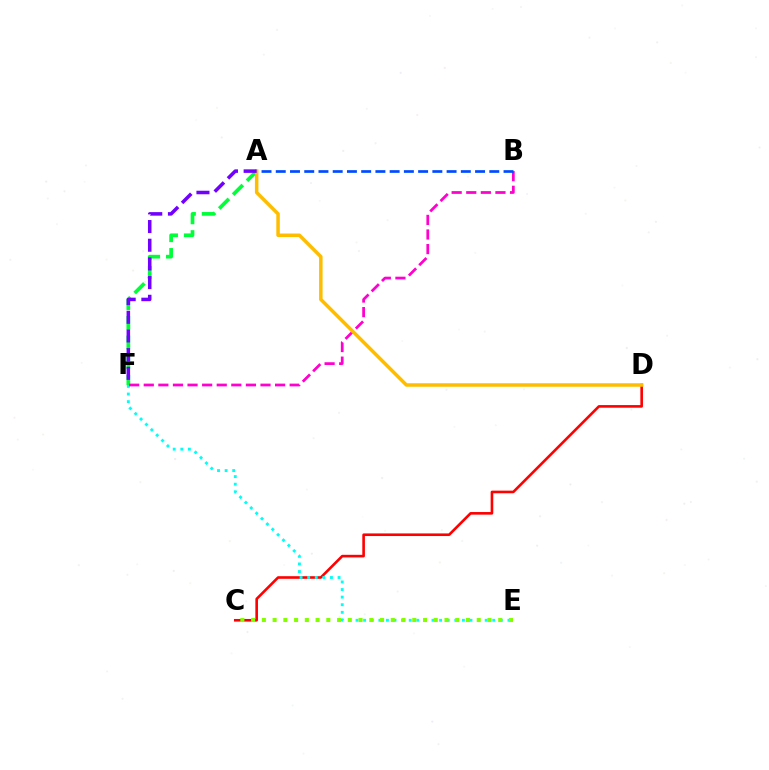{('A', 'F'): [{'color': '#00ff39', 'line_style': 'dashed', 'thickness': 2.67}, {'color': '#7200ff', 'line_style': 'dashed', 'thickness': 2.54}], ('C', 'D'): [{'color': '#ff0000', 'line_style': 'solid', 'thickness': 1.88}], ('E', 'F'): [{'color': '#00fff6', 'line_style': 'dotted', 'thickness': 2.06}], ('C', 'E'): [{'color': '#84ff00', 'line_style': 'dotted', 'thickness': 2.92}], ('B', 'F'): [{'color': '#ff00cf', 'line_style': 'dashed', 'thickness': 1.98}], ('A', 'D'): [{'color': '#ffbd00', 'line_style': 'solid', 'thickness': 2.52}], ('A', 'B'): [{'color': '#004bff', 'line_style': 'dashed', 'thickness': 1.93}]}